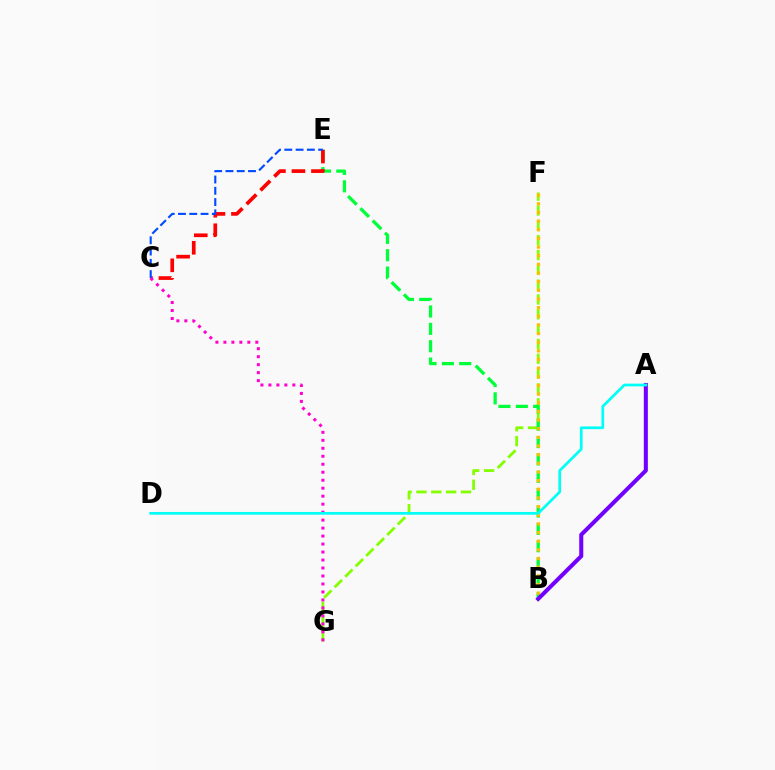{('F', 'G'): [{'color': '#84ff00', 'line_style': 'dashed', 'thickness': 2.01}], ('B', 'E'): [{'color': '#00ff39', 'line_style': 'dashed', 'thickness': 2.36}], ('C', 'E'): [{'color': '#ff0000', 'line_style': 'dashed', 'thickness': 2.65}, {'color': '#004bff', 'line_style': 'dashed', 'thickness': 1.53}], ('B', 'F'): [{'color': '#ffbd00', 'line_style': 'dotted', 'thickness': 2.35}], ('C', 'G'): [{'color': '#ff00cf', 'line_style': 'dotted', 'thickness': 2.17}], ('A', 'B'): [{'color': '#7200ff', 'line_style': 'solid', 'thickness': 2.92}], ('A', 'D'): [{'color': '#00fff6', 'line_style': 'solid', 'thickness': 1.96}]}